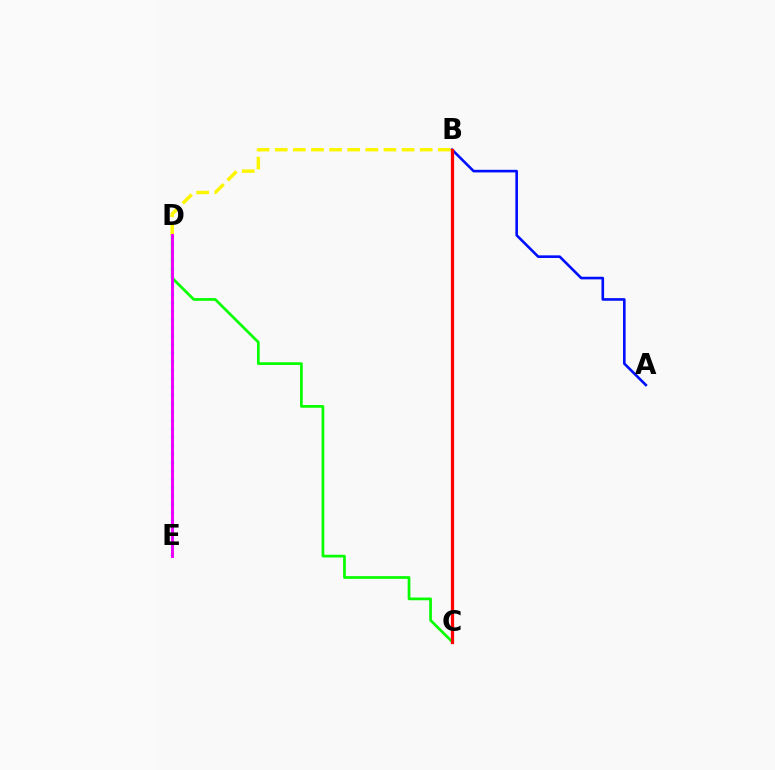{('D', 'E'): [{'color': '#00fff6', 'line_style': 'dotted', 'thickness': 2.28}, {'color': '#ee00ff', 'line_style': 'solid', 'thickness': 2.1}], ('A', 'B'): [{'color': '#0010ff', 'line_style': 'solid', 'thickness': 1.89}], ('C', 'D'): [{'color': '#08ff00', 'line_style': 'solid', 'thickness': 1.96}], ('B', 'D'): [{'color': '#fcf500', 'line_style': 'dashed', 'thickness': 2.46}], ('B', 'C'): [{'color': '#ff0000', 'line_style': 'solid', 'thickness': 2.34}]}